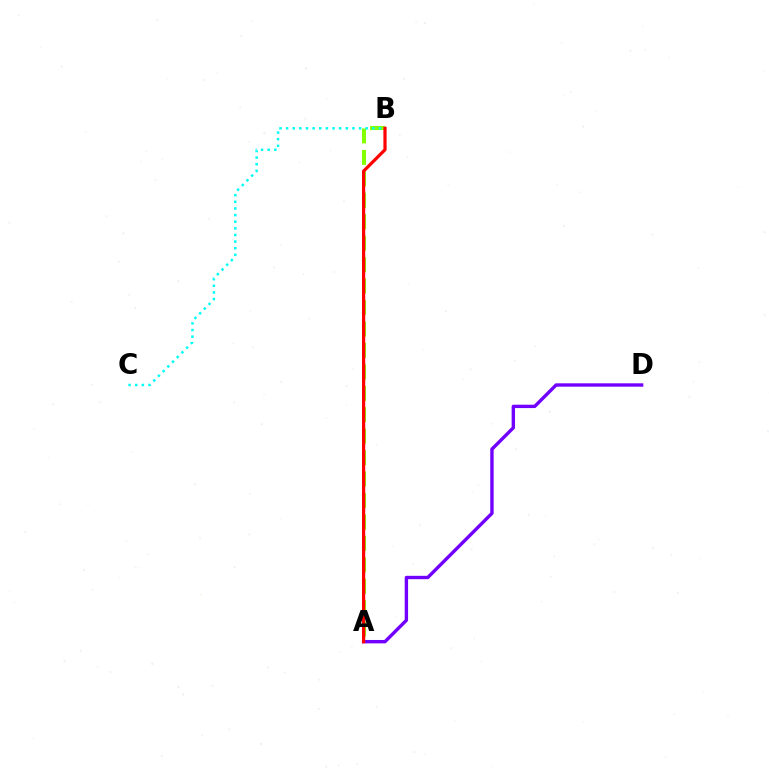{('A', 'B'): [{'color': '#84ff00', 'line_style': 'dashed', 'thickness': 2.91}, {'color': '#ff0000', 'line_style': 'solid', 'thickness': 2.32}], ('B', 'C'): [{'color': '#00fff6', 'line_style': 'dotted', 'thickness': 1.8}], ('A', 'D'): [{'color': '#7200ff', 'line_style': 'solid', 'thickness': 2.43}]}